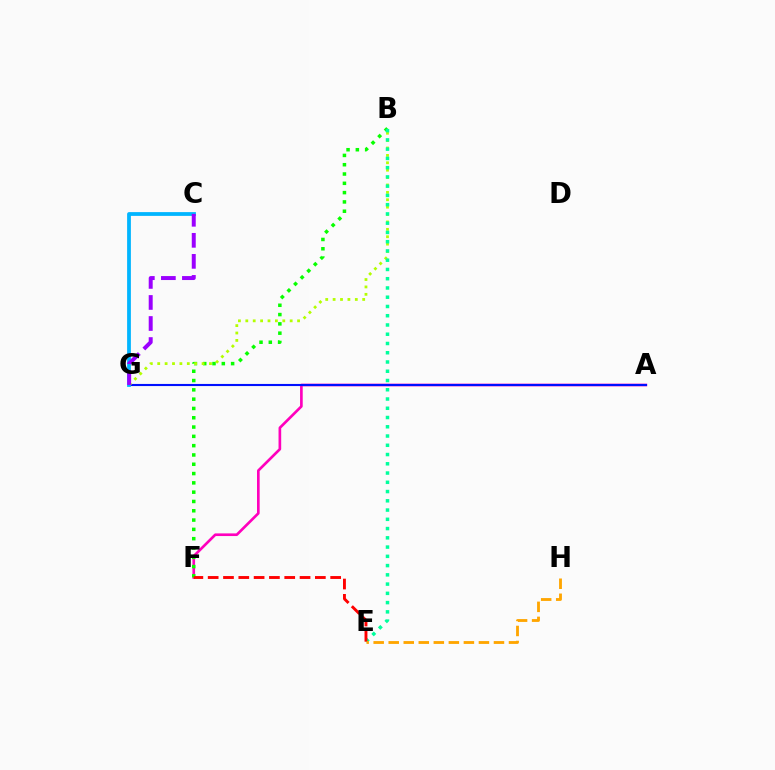{('A', 'F'): [{'color': '#ff00bd', 'line_style': 'solid', 'thickness': 1.91}], ('A', 'G'): [{'color': '#0010ff', 'line_style': 'solid', 'thickness': 1.52}], ('B', 'F'): [{'color': '#08ff00', 'line_style': 'dotted', 'thickness': 2.53}], ('B', 'G'): [{'color': '#b3ff00', 'line_style': 'dotted', 'thickness': 2.01}], ('B', 'E'): [{'color': '#00ff9d', 'line_style': 'dotted', 'thickness': 2.51}], ('C', 'G'): [{'color': '#00b5ff', 'line_style': 'solid', 'thickness': 2.72}, {'color': '#9b00ff', 'line_style': 'dashed', 'thickness': 2.86}], ('E', 'F'): [{'color': '#ff0000', 'line_style': 'dashed', 'thickness': 2.08}], ('E', 'H'): [{'color': '#ffa500', 'line_style': 'dashed', 'thickness': 2.04}]}